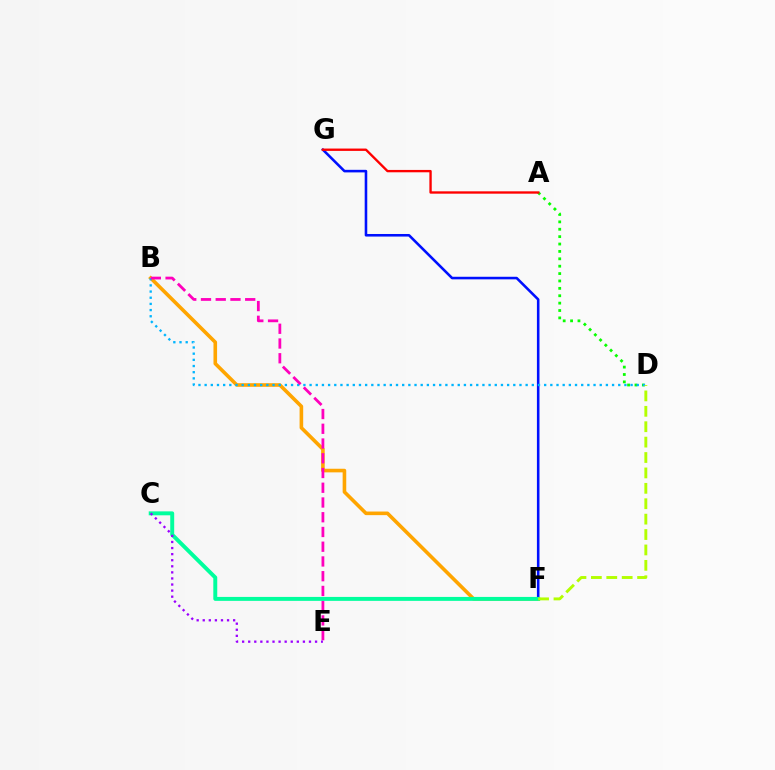{('A', 'D'): [{'color': '#08ff00', 'line_style': 'dotted', 'thickness': 2.01}], ('F', 'G'): [{'color': '#0010ff', 'line_style': 'solid', 'thickness': 1.85}], ('B', 'F'): [{'color': '#ffa500', 'line_style': 'solid', 'thickness': 2.59}], ('B', 'D'): [{'color': '#00b5ff', 'line_style': 'dotted', 'thickness': 1.68}], ('B', 'E'): [{'color': '#ff00bd', 'line_style': 'dashed', 'thickness': 2.0}], ('C', 'F'): [{'color': '#00ff9d', 'line_style': 'solid', 'thickness': 2.83}], ('D', 'F'): [{'color': '#b3ff00', 'line_style': 'dashed', 'thickness': 2.09}], ('A', 'G'): [{'color': '#ff0000', 'line_style': 'solid', 'thickness': 1.7}], ('C', 'E'): [{'color': '#9b00ff', 'line_style': 'dotted', 'thickness': 1.65}]}